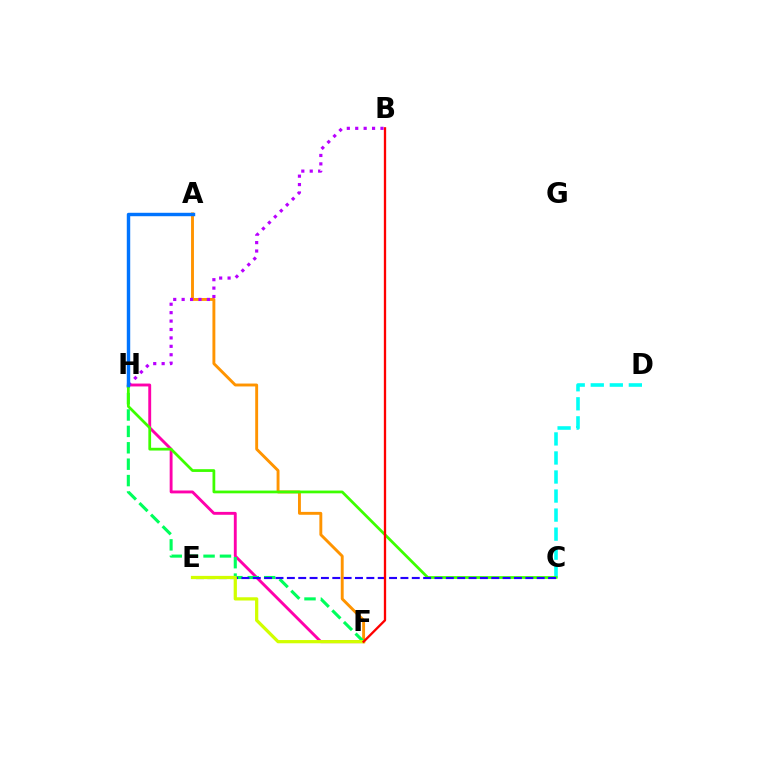{('A', 'F'): [{'color': '#ff9400', 'line_style': 'solid', 'thickness': 2.09}], ('F', 'H'): [{'color': '#ff00ac', 'line_style': 'solid', 'thickness': 2.07}, {'color': '#00ff5c', 'line_style': 'dashed', 'thickness': 2.23}], ('C', 'D'): [{'color': '#00fff6', 'line_style': 'dashed', 'thickness': 2.59}], ('B', 'H'): [{'color': '#b900ff', 'line_style': 'dotted', 'thickness': 2.29}], ('C', 'H'): [{'color': '#3dff00', 'line_style': 'solid', 'thickness': 1.98}], ('C', 'E'): [{'color': '#2500ff', 'line_style': 'dashed', 'thickness': 1.54}], ('A', 'H'): [{'color': '#0074ff', 'line_style': 'solid', 'thickness': 2.47}], ('E', 'F'): [{'color': '#d1ff00', 'line_style': 'solid', 'thickness': 2.33}], ('B', 'F'): [{'color': '#ff0000', 'line_style': 'solid', 'thickness': 1.66}]}